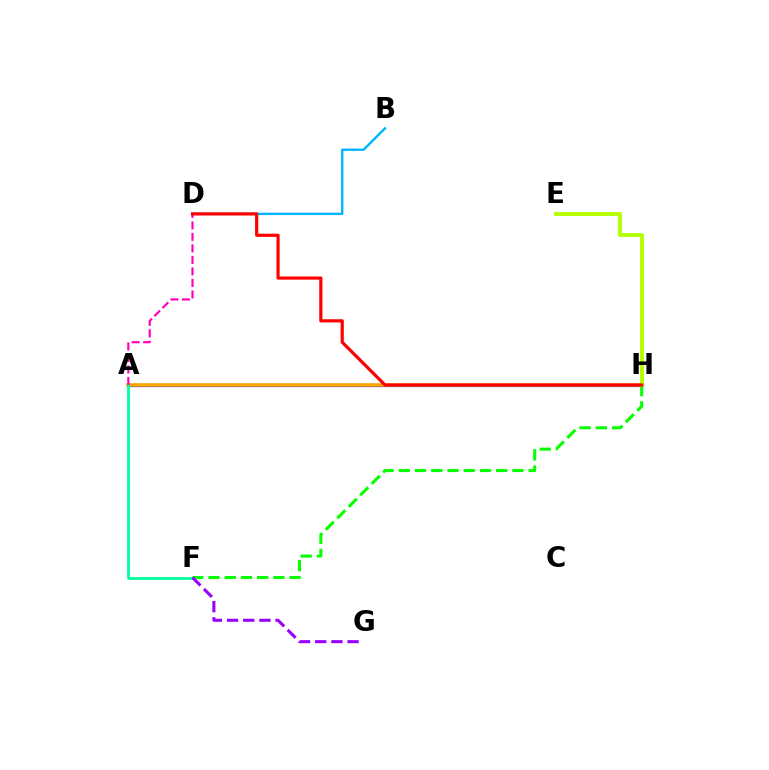{('A', 'H'): [{'color': '#0010ff', 'line_style': 'solid', 'thickness': 2.3}, {'color': '#ffa500', 'line_style': 'solid', 'thickness': 2.54}], ('A', 'F'): [{'color': '#00ff9d', 'line_style': 'solid', 'thickness': 1.99}], ('F', 'H'): [{'color': '#08ff00', 'line_style': 'dashed', 'thickness': 2.21}], ('B', 'D'): [{'color': '#00b5ff', 'line_style': 'solid', 'thickness': 1.72}], ('A', 'D'): [{'color': '#ff00bd', 'line_style': 'dashed', 'thickness': 1.56}], ('F', 'G'): [{'color': '#9b00ff', 'line_style': 'dashed', 'thickness': 2.2}], ('E', 'H'): [{'color': '#b3ff00', 'line_style': 'solid', 'thickness': 2.79}], ('D', 'H'): [{'color': '#ff0000', 'line_style': 'solid', 'thickness': 2.29}]}